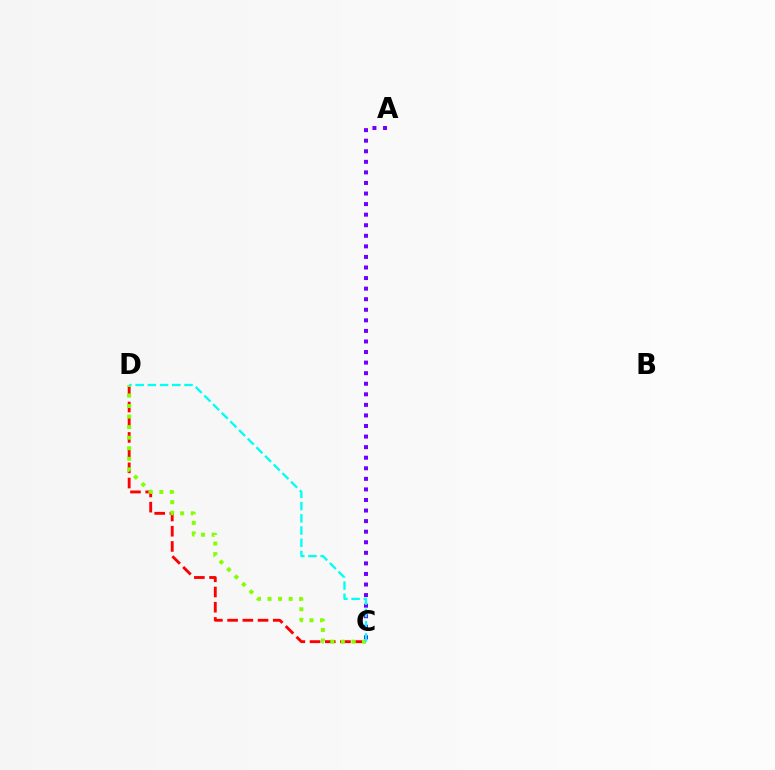{('C', 'D'): [{'color': '#ff0000', 'line_style': 'dashed', 'thickness': 2.07}, {'color': '#84ff00', 'line_style': 'dotted', 'thickness': 2.87}, {'color': '#00fff6', 'line_style': 'dashed', 'thickness': 1.66}], ('A', 'C'): [{'color': '#7200ff', 'line_style': 'dotted', 'thickness': 2.87}]}